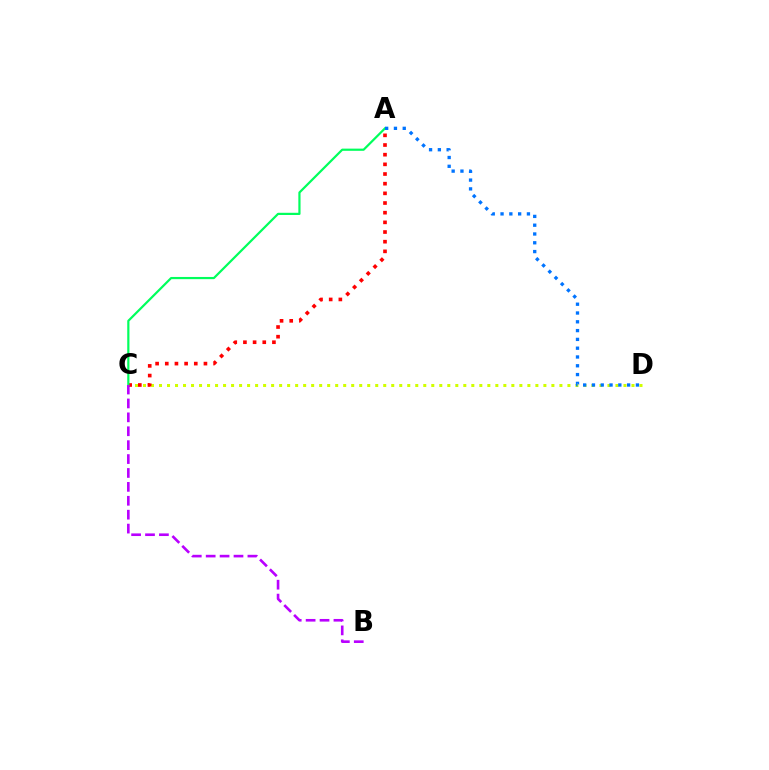{('C', 'D'): [{'color': '#d1ff00', 'line_style': 'dotted', 'thickness': 2.18}], ('A', 'C'): [{'color': '#ff0000', 'line_style': 'dotted', 'thickness': 2.63}, {'color': '#00ff5c', 'line_style': 'solid', 'thickness': 1.58}], ('B', 'C'): [{'color': '#b900ff', 'line_style': 'dashed', 'thickness': 1.89}], ('A', 'D'): [{'color': '#0074ff', 'line_style': 'dotted', 'thickness': 2.39}]}